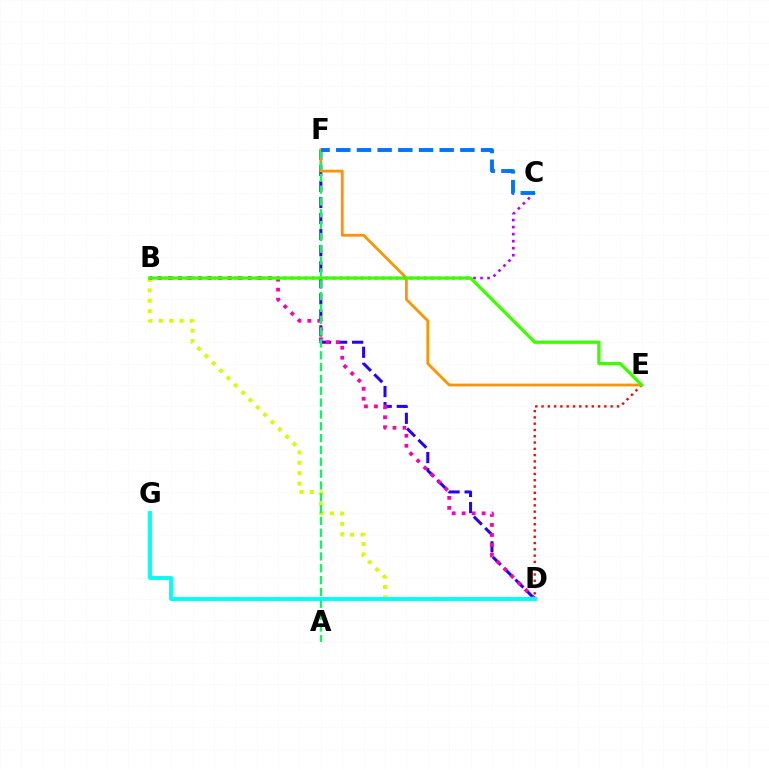{('B', 'D'): [{'color': '#d1ff00', 'line_style': 'dotted', 'thickness': 2.82}, {'color': '#ff00ac', 'line_style': 'dotted', 'thickness': 2.71}], ('D', 'E'): [{'color': '#ff0000', 'line_style': 'dotted', 'thickness': 1.71}], ('D', 'F'): [{'color': '#2500ff', 'line_style': 'dashed', 'thickness': 2.18}], ('E', 'F'): [{'color': '#ff9400', 'line_style': 'solid', 'thickness': 2.01}], ('A', 'F'): [{'color': '#00ff5c', 'line_style': 'dashed', 'thickness': 1.61}], ('B', 'C'): [{'color': '#b900ff', 'line_style': 'dotted', 'thickness': 1.91}], ('C', 'F'): [{'color': '#0074ff', 'line_style': 'dashed', 'thickness': 2.81}], ('B', 'E'): [{'color': '#3dff00', 'line_style': 'solid', 'thickness': 2.35}], ('D', 'G'): [{'color': '#00fff6', 'line_style': 'solid', 'thickness': 2.79}]}